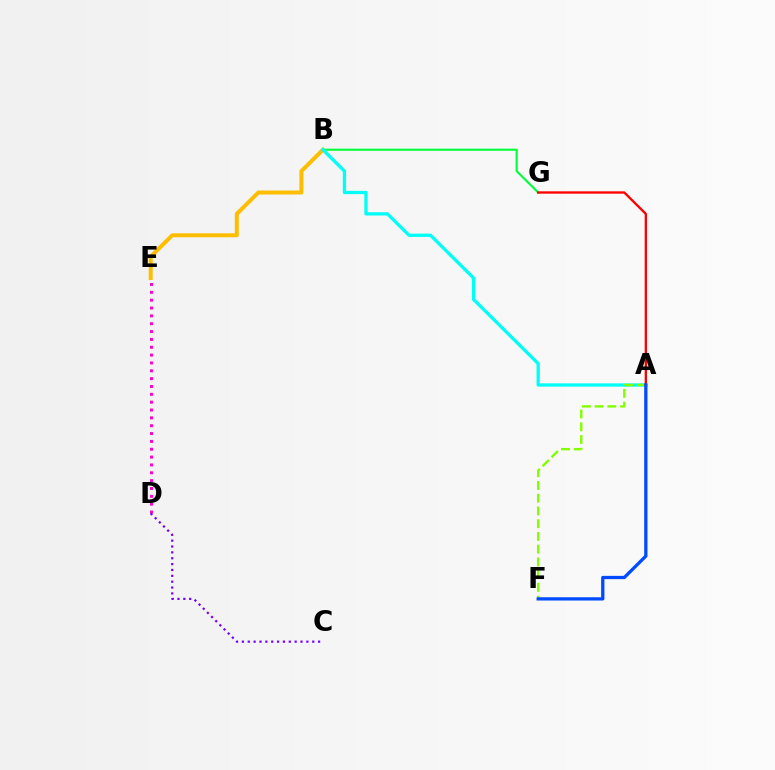{('B', 'E'): [{'color': '#ffbd00', 'line_style': 'solid', 'thickness': 2.86}], ('D', 'E'): [{'color': '#ff00cf', 'line_style': 'dotted', 'thickness': 2.13}], ('B', 'G'): [{'color': '#00ff39', 'line_style': 'solid', 'thickness': 1.52}], ('A', 'B'): [{'color': '#00fff6', 'line_style': 'solid', 'thickness': 2.37}], ('A', 'F'): [{'color': '#84ff00', 'line_style': 'dashed', 'thickness': 1.73}, {'color': '#004bff', 'line_style': 'solid', 'thickness': 2.35}], ('A', 'G'): [{'color': '#ff0000', 'line_style': 'solid', 'thickness': 1.68}], ('C', 'D'): [{'color': '#7200ff', 'line_style': 'dotted', 'thickness': 1.59}]}